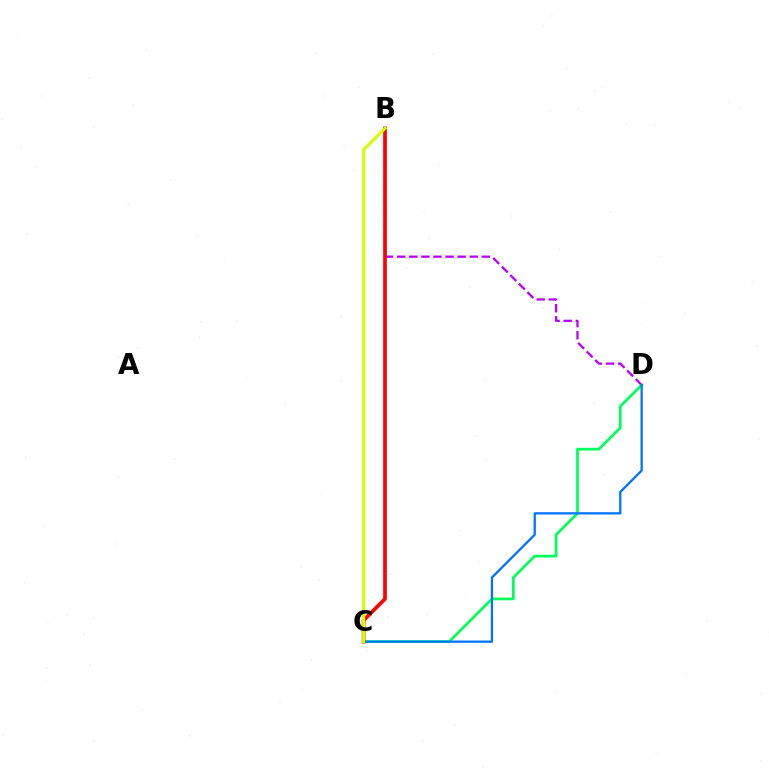{('B', 'D'): [{'color': '#b900ff', 'line_style': 'dashed', 'thickness': 1.64}], ('C', 'D'): [{'color': '#00ff5c', 'line_style': 'solid', 'thickness': 1.96}, {'color': '#0074ff', 'line_style': 'solid', 'thickness': 1.64}], ('B', 'C'): [{'color': '#ff0000', 'line_style': 'solid', 'thickness': 2.64}, {'color': '#d1ff00', 'line_style': 'solid', 'thickness': 2.2}]}